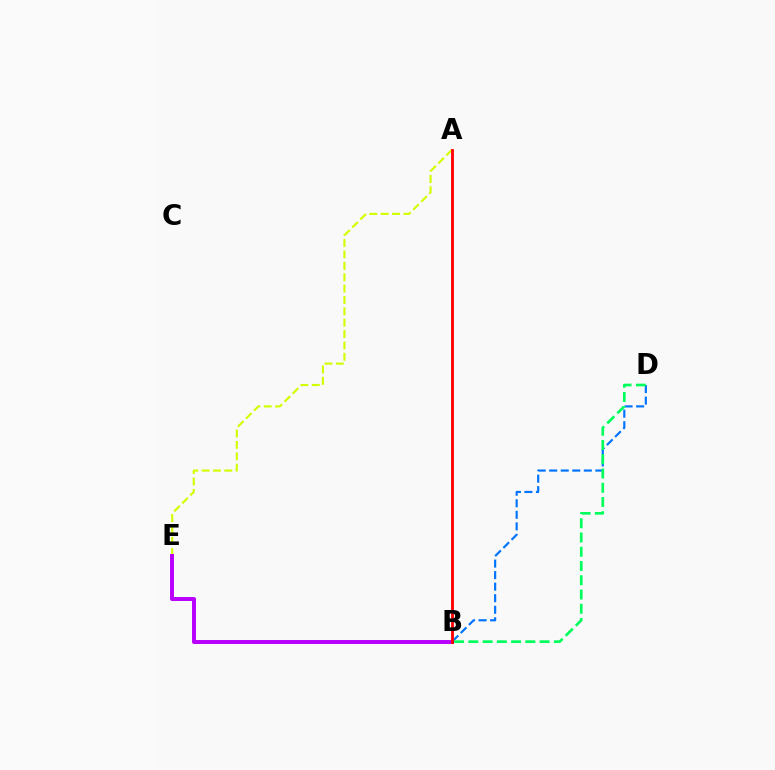{('B', 'D'): [{'color': '#0074ff', 'line_style': 'dashed', 'thickness': 1.57}, {'color': '#00ff5c', 'line_style': 'dashed', 'thickness': 1.94}], ('A', 'E'): [{'color': '#d1ff00', 'line_style': 'dashed', 'thickness': 1.55}], ('B', 'E'): [{'color': '#b900ff', 'line_style': 'solid', 'thickness': 2.85}], ('A', 'B'): [{'color': '#ff0000', 'line_style': 'solid', 'thickness': 2.03}]}